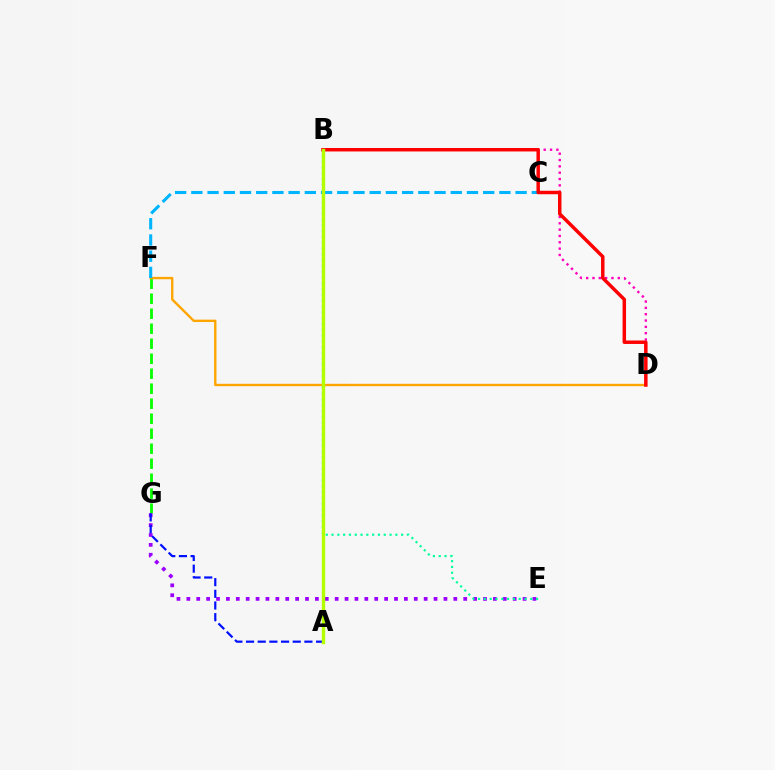{('F', 'G'): [{'color': '#08ff00', 'line_style': 'dashed', 'thickness': 2.04}], ('E', 'G'): [{'color': '#9b00ff', 'line_style': 'dotted', 'thickness': 2.69}], ('A', 'G'): [{'color': '#0010ff', 'line_style': 'dashed', 'thickness': 1.59}], ('B', 'D'): [{'color': '#ff00bd', 'line_style': 'dotted', 'thickness': 1.72}, {'color': '#ff0000', 'line_style': 'solid', 'thickness': 2.5}], ('D', 'F'): [{'color': '#ffa500', 'line_style': 'solid', 'thickness': 1.71}], ('B', 'E'): [{'color': '#00ff9d', 'line_style': 'dotted', 'thickness': 1.58}], ('C', 'F'): [{'color': '#00b5ff', 'line_style': 'dashed', 'thickness': 2.2}], ('A', 'B'): [{'color': '#b3ff00', 'line_style': 'solid', 'thickness': 2.44}]}